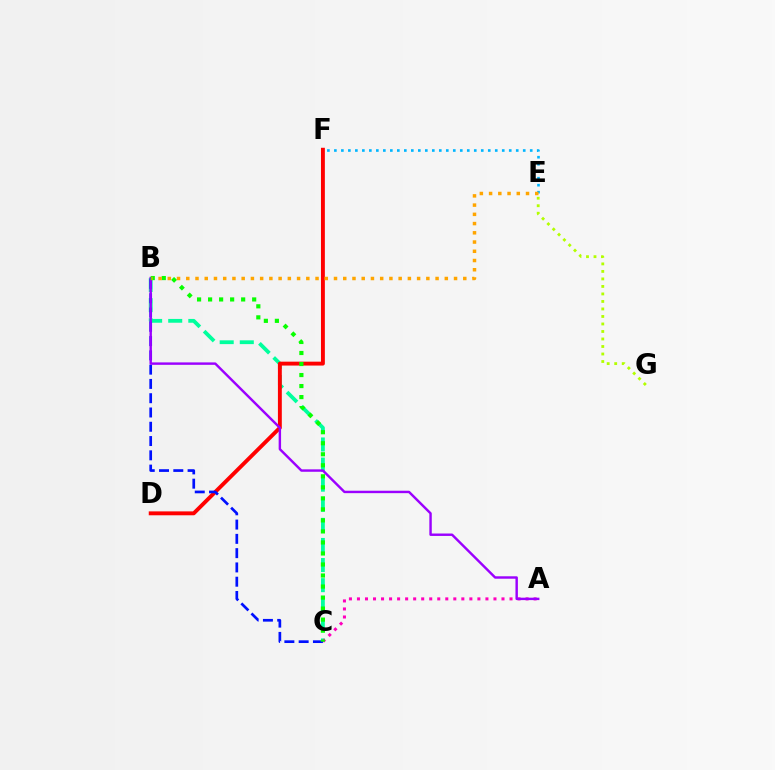{('E', 'F'): [{'color': '#00b5ff', 'line_style': 'dotted', 'thickness': 1.9}], ('E', 'G'): [{'color': '#b3ff00', 'line_style': 'dotted', 'thickness': 2.04}], ('B', 'C'): [{'color': '#00ff9d', 'line_style': 'dashed', 'thickness': 2.73}, {'color': '#0010ff', 'line_style': 'dashed', 'thickness': 1.94}, {'color': '#08ff00', 'line_style': 'dotted', 'thickness': 2.99}], ('D', 'F'): [{'color': '#ff0000', 'line_style': 'solid', 'thickness': 2.8}], ('A', 'C'): [{'color': '#ff00bd', 'line_style': 'dotted', 'thickness': 2.18}], ('A', 'B'): [{'color': '#9b00ff', 'line_style': 'solid', 'thickness': 1.75}], ('B', 'E'): [{'color': '#ffa500', 'line_style': 'dotted', 'thickness': 2.51}]}